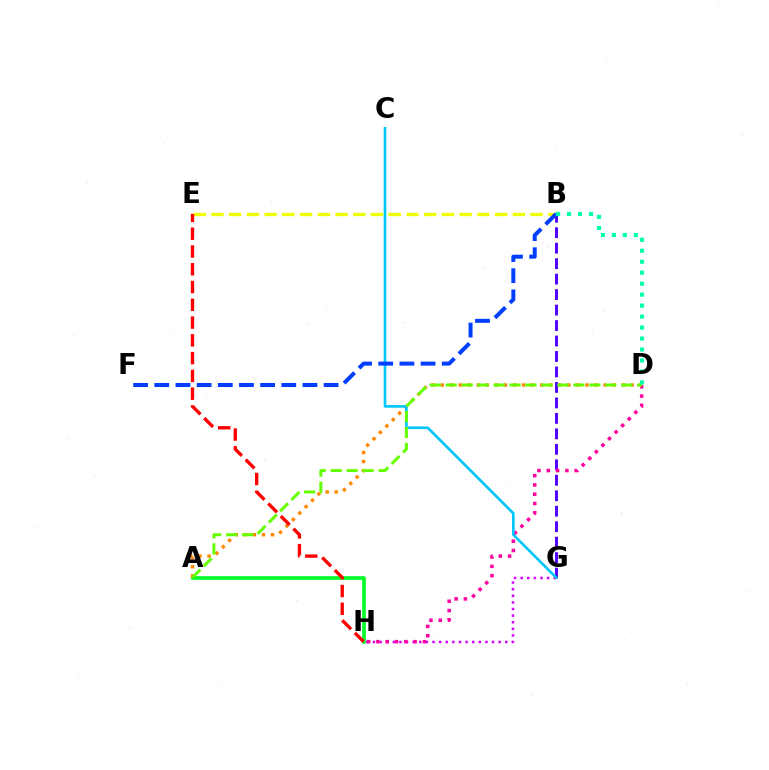{('B', 'G'): [{'color': '#4f00ff', 'line_style': 'dashed', 'thickness': 2.1}], ('A', 'H'): [{'color': '#00ff27', 'line_style': 'solid', 'thickness': 2.61}], ('G', 'H'): [{'color': '#d600ff', 'line_style': 'dotted', 'thickness': 1.8}], ('D', 'H'): [{'color': '#ff00a0', 'line_style': 'dotted', 'thickness': 2.53}], ('A', 'D'): [{'color': '#ff8800', 'line_style': 'dotted', 'thickness': 2.46}, {'color': '#66ff00', 'line_style': 'dashed', 'thickness': 2.17}], ('C', 'G'): [{'color': '#00c7ff', 'line_style': 'solid', 'thickness': 1.91}], ('B', 'E'): [{'color': '#eeff00', 'line_style': 'dashed', 'thickness': 2.41}], ('B', 'F'): [{'color': '#003fff', 'line_style': 'dashed', 'thickness': 2.88}], ('B', 'D'): [{'color': '#00ffaf', 'line_style': 'dotted', 'thickness': 2.98}], ('E', 'H'): [{'color': '#ff0000', 'line_style': 'dashed', 'thickness': 2.41}]}